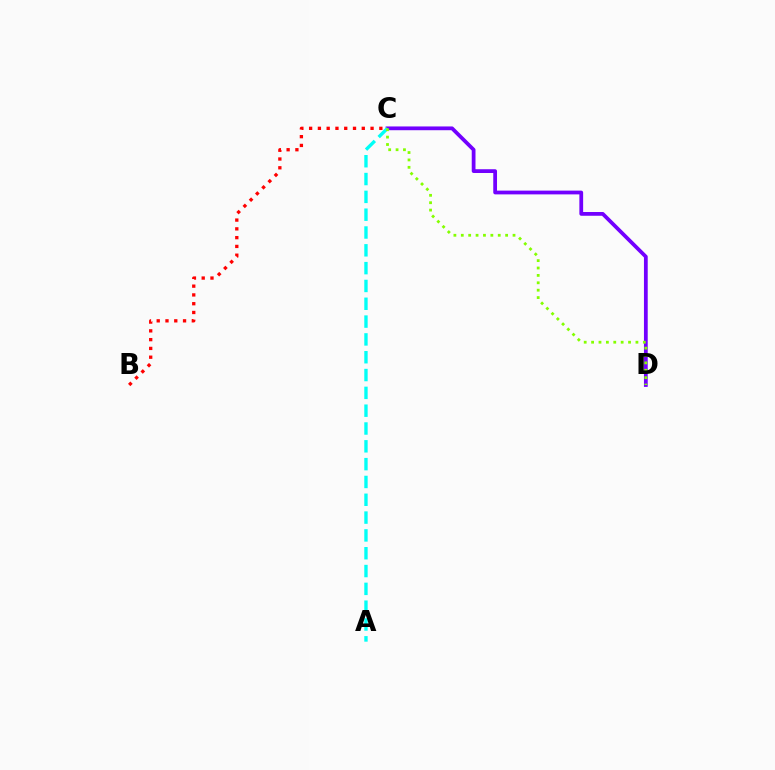{('C', 'D'): [{'color': '#7200ff', 'line_style': 'solid', 'thickness': 2.71}, {'color': '#84ff00', 'line_style': 'dotted', 'thickness': 2.01}], ('A', 'C'): [{'color': '#00fff6', 'line_style': 'dashed', 'thickness': 2.42}], ('B', 'C'): [{'color': '#ff0000', 'line_style': 'dotted', 'thickness': 2.38}]}